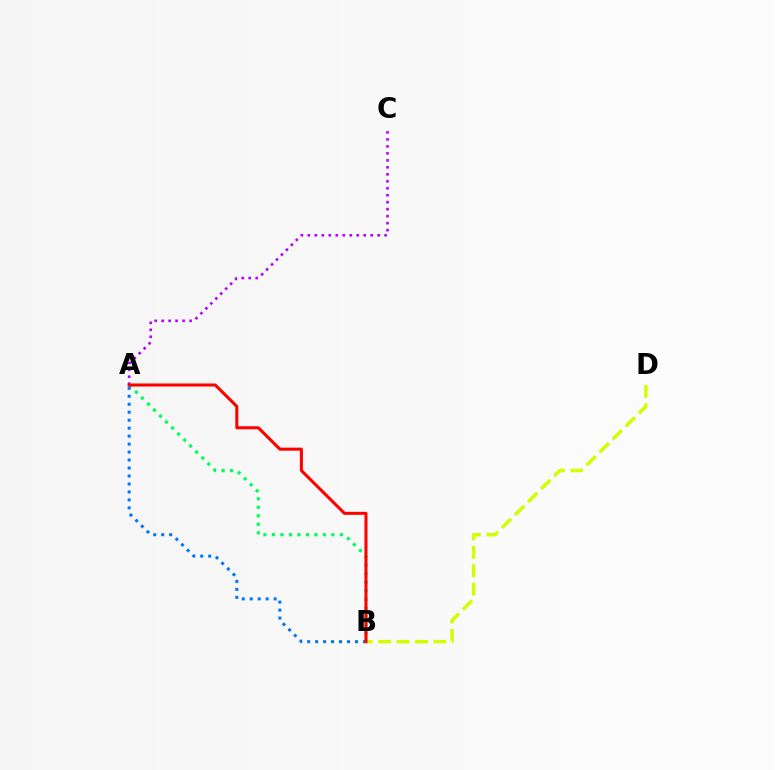{('A', 'B'): [{'color': '#00ff5c', 'line_style': 'dotted', 'thickness': 2.31}, {'color': '#0074ff', 'line_style': 'dotted', 'thickness': 2.17}, {'color': '#ff0000', 'line_style': 'solid', 'thickness': 2.2}], ('B', 'D'): [{'color': '#d1ff00', 'line_style': 'dashed', 'thickness': 2.5}], ('A', 'C'): [{'color': '#b900ff', 'line_style': 'dotted', 'thickness': 1.9}]}